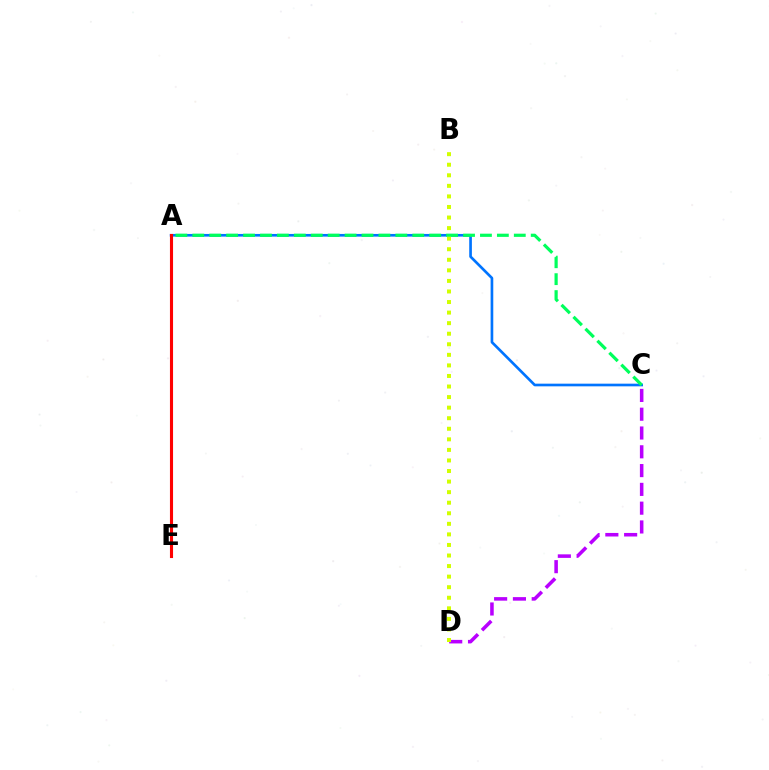{('A', 'C'): [{'color': '#0074ff', 'line_style': 'solid', 'thickness': 1.92}, {'color': '#00ff5c', 'line_style': 'dashed', 'thickness': 2.3}], ('A', 'E'): [{'color': '#ff0000', 'line_style': 'solid', 'thickness': 2.23}], ('C', 'D'): [{'color': '#b900ff', 'line_style': 'dashed', 'thickness': 2.55}], ('B', 'D'): [{'color': '#d1ff00', 'line_style': 'dotted', 'thickness': 2.87}]}